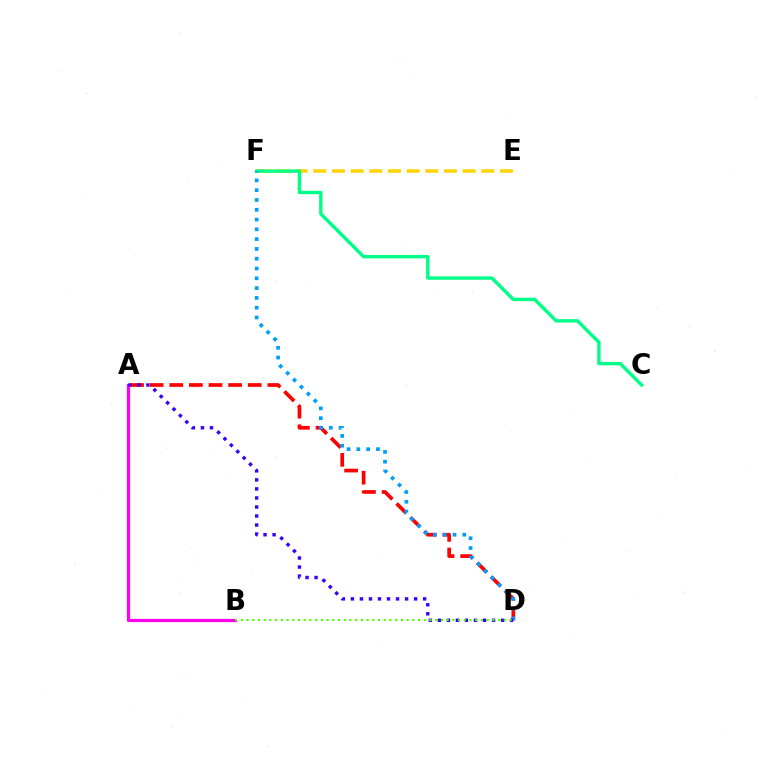{('E', 'F'): [{'color': '#ffd500', 'line_style': 'dashed', 'thickness': 2.54}], ('C', 'F'): [{'color': '#00ff86', 'line_style': 'solid', 'thickness': 2.45}], ('A', 'D'): [{'color': '#ff0000', 'line_style': 'dashed', 'thickness': 2.66}, {'color': '#3700ff', 'line_style': 'dotted', 'thickness': 2.45}], ('A', 'B'): [{'color': '#ff00ed', 'line_style': 'solid', 'thickness': 2.3}], ('D', 'F'): [{'color': '#009eff', 'line_style': 'dotted', 'thickness': 2.66}], ('B', 'D'): [{'color': '#4fff00', 'line_style': 'dotted', 'thickness': 1.55}]}